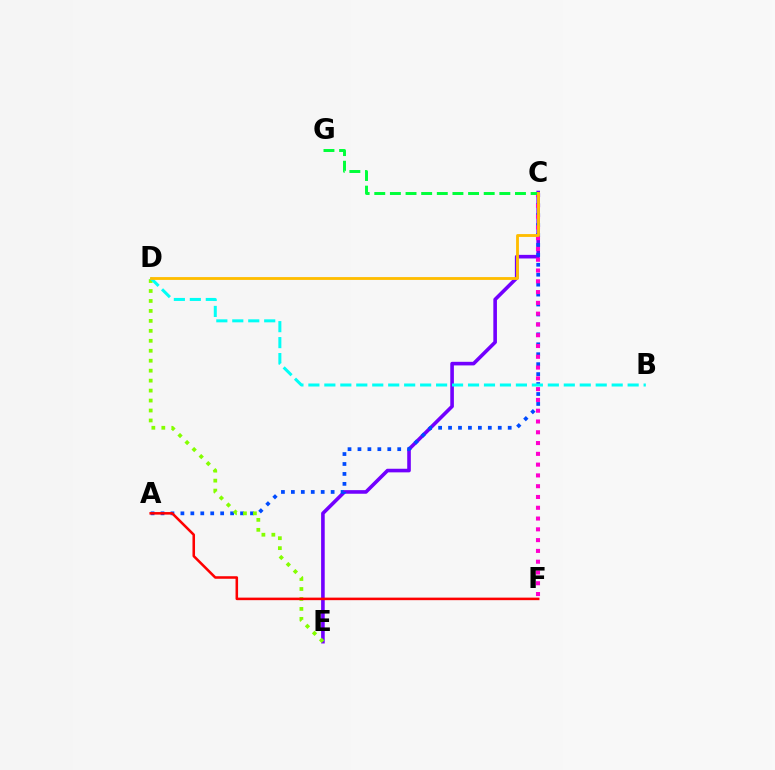{('C', 'E'): [{'color': '#7200ff', 'line_style': 'solid', 'thickness': 2.6}], ('A', 'C'): [{'color': '#004bff', 'line_style': 'dotted', 'thickness': 2.7}], ('D', 'E'): [{'color': '#84ff00', 'line_style': 'dotted', 'thickness': 2.71}], ('A', 'F'): [{'color': '#ff0000', 'line_style': 'solid', 'thickness': 1.83}], ('C', 'F'): [{'color': '#ff00cf', 'line_style': 'dotted', 'thickness': 2.93}], ('C', 'G'): [{'color': '#00ff39', 'line_style': 'dashed', 'thickness': 2.12}], ('B', 'D'): [{'color': '#00fff6', 'line_style': 'dashed', 'thickness': 2.17}], ('C', 'D'): [{'color': '#ffbd00', 'line_style': 'solid', 'thickness': 2.05}]}